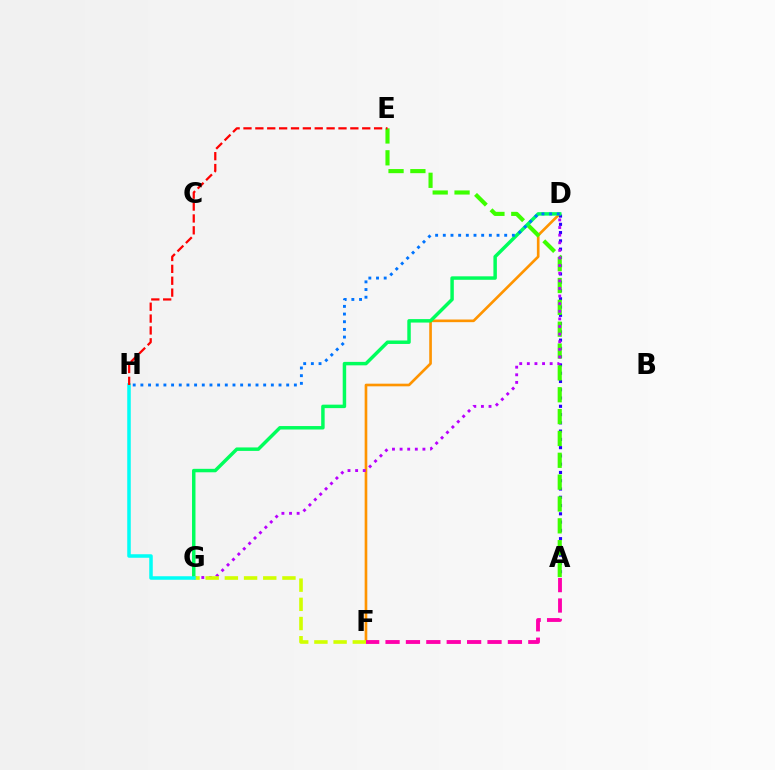{('D', 'F'): [{'color': '#ff9400', 'line_style': 'solid', 'thickness': 1.91}], ('A', 'D'): [{'color': '#2500ff', 'line_style': 'dotted', 'thickness': 2.25}], ('A', 'E'): [{'color': '#3dff00', 'line_style': 'dashed', 'thickness': 2.97}], ('A', 'F'): [{'color': '#ff00ac', 'line_style': 'dashed', 'thickness': 2.77}], ('D', 'G'): [{'color': '#00ff5c', 'line_style': 'solid', 'thickness': 2.49}, {'color': '#b900ff', 'line_style': 'dotted', 'thickness': 2.07}], ('F', 'G'): [{'color': '#d1ff00', 'line_style': 'dashed', 'thickness': 2.61}], ('D', 'H'): [{'color': '#0074ff', 'line_style': 'dotted', 'thickness': 2.09}], ('G', 'H'): [{'color': '#00fff6', 'line_style': 'solid', 'thickness': 2.54}], ('E', 'H'): [{'color': '#ff0000', 'line_style': 'dashed', 'thickness': 1.61}]}